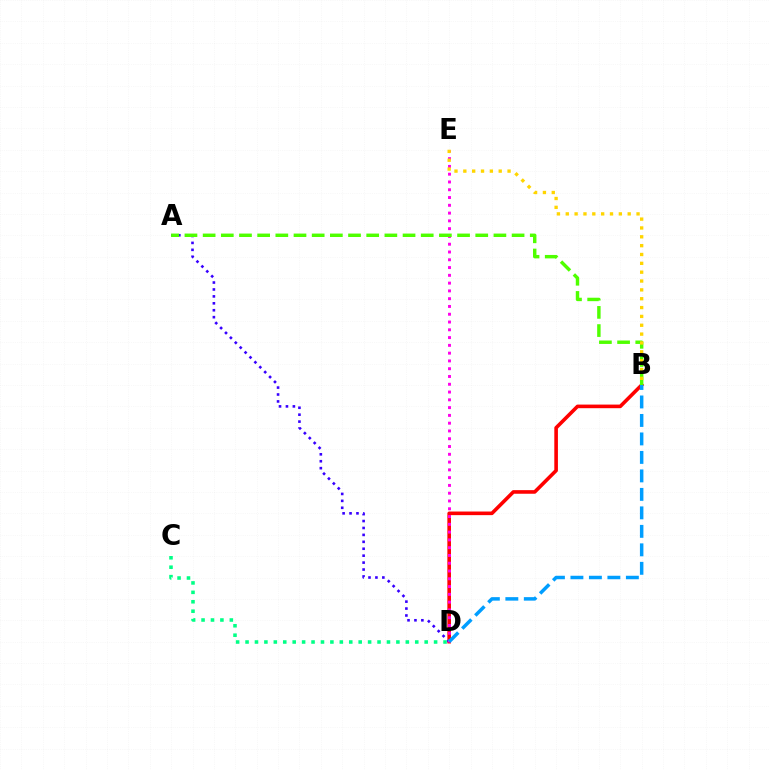{('B', 'D'): [{'color': '#ff0000', 'line_style': 'solid', 'thickness': 2.6}, {'color': '#009eff', 'line_style': 'dashed', 'thickness': 2.51}], ('A', 'D'): [{'color': '#3700ff', 'line_style': 'dotted', 'thickness': 1.88}], ('D', 'E'): [{'color': '#ff00ed', 'line_style': 'dotted', 'thickness': 2.11}], ('C', 'D'): [{'color': '#00ff86', 'line_style': 'dotted', 'thickness': 2.56}], ('A', 'B'): [{'color': '#4fff00', 'line_style': 'dashed', 'thickness': 2.47}], ('B', 'E'): [{'color': '#ffd500', 'line_style': 'dotted', 'thickness': 2.4}]}